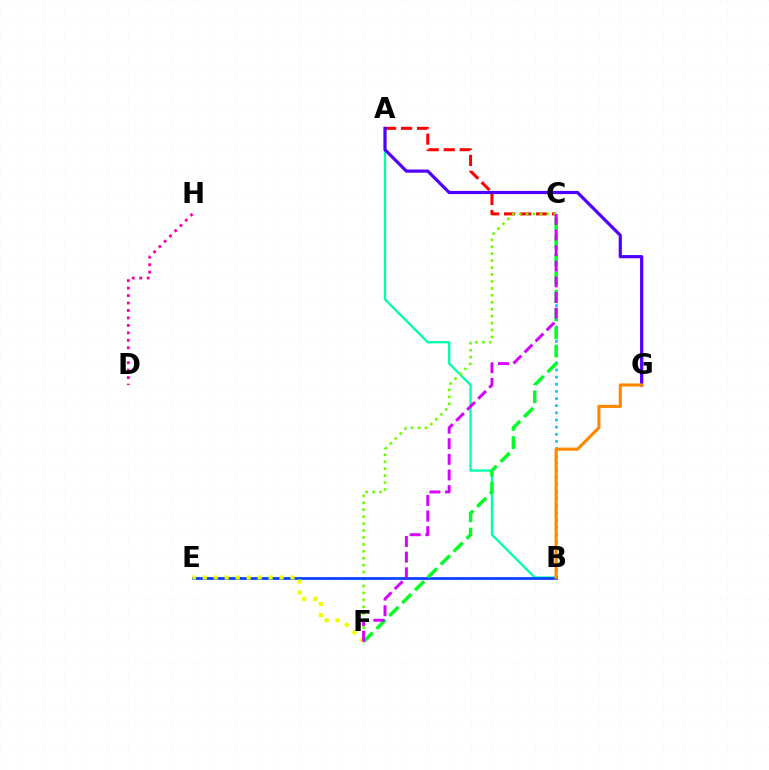{('A', 'C'): [{'color': '#ff0000', 'line_style': 'dashed', 'thickness': 2.17}], ('B', 'C'): [{'color': '#00c7ff', 'line_style': 'dotted', 'thickness': 1.94}], ('A', 'B'): [{'color': '#00ffaf', 'line_style': 'solid', 'thickness': 1.65}], ('C', 'F'): [{'color': '#66ff00', 'line_style': 'dotted', 'thickness': 1.88}, {'color': '#00ff27', 'line_style': 'dashed', 'thickness': 2.47}, {'color': '#d600ff', 'line_style': 'dashed', 'thickness': 2.12}], ('B', 'E'): [{'color': '#003fff', 'line_style': 'solid', 'thickness': 1.93}], ('A', 'G'): [{'color': '#4f00ff', 'line_style': 'solid', 'thickness': 2.31}], ('B', 'G'): [{'color': '#ff8800', 'line_style': 'solid', 'thickness': 2.24}], ('D', 'H'): [{'color': '#ff00a0', 'line_style': 'dotted', 'thickness': 2.03}], ('E', 'F'): [{'color': '#eeff00', 'line_style': 'dotted', 'thickness': 2.98}]}